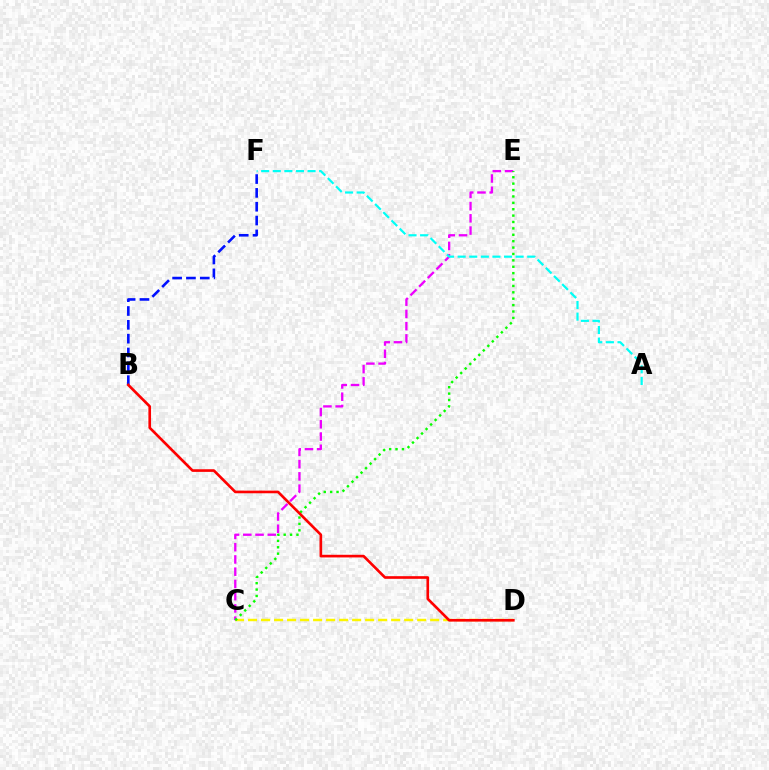{('C', 'D'): [{'color': '#fcf500', 'line_style': 'dashed', 'thickness': 1.77}], ('C', 'E'): [{'color': '#ee00ff', 'line_style': 'dashed', 'thickness': 1.66}, {'color': '#08ff00', 'line_style': 'dotted', 'thickness': 1.74}], ('A', 'F'): [{'color': '#00fff6', 'line_style': 'dashed', 'thickness': 1.58}], ('B', 'F'): [{'color': '#0010ff', 'line_style': 'dashed', 'thickness': 1.88}], ('B', 'D'): [{'color': '#ff0000', 'line_style': 'solid', 'thickness': 1.91}]}